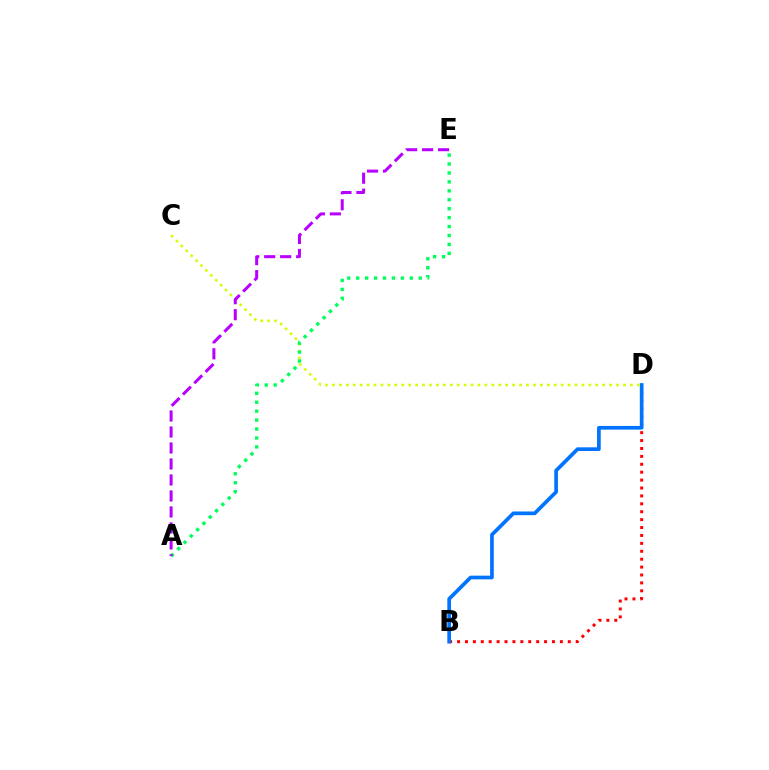{('B', 'D'): [{'color': '#ff0000', 'line_style': 'dotted', 'thickness': 2.15}, {'color': '#0074ff', 'line_style': 'solid', 'thickness': 2.66}], ('C', 'D'): [{'color': '#d1ff00', 'line_style': 'dotted', 'thickness': 1.88}], ('A', 'E'): [{'color': '#00ff5c', 'line_style': 'dotted', 'thickness': 2.43}, {'color': '#b900ff', 'line_style': 'dashed', 'thickness': 2.17}]}